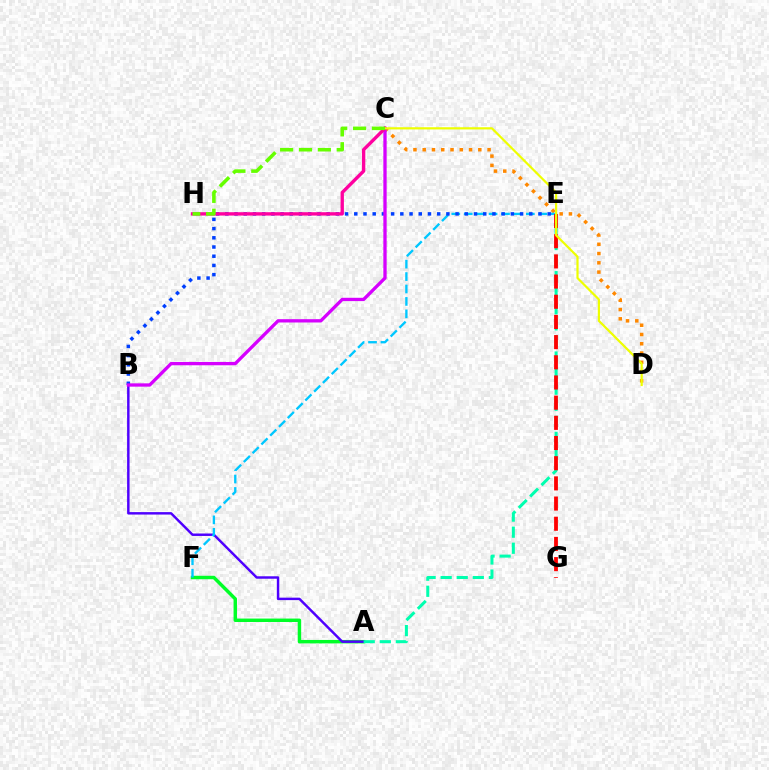{('A', 'F'): [{'color': '#00ff27', 'line_style': 'solid', 'thickness': 2.48}], ('A', 'B'): [{'color': '#4f00ff', 'line_style': 'solid', 'thickness': 1.77}], ('C', 'D'): [{'color': '#ff8800', 'line_style': 'dotted', 'thickness': 2.52}, {'color': '#eeff00', 'line_style': 'solid', 'thickness': 1.58}], ('E', 'F'): [{'color': '#00c7ff', 'line_style': 'dashed', 'thickness': 1.69}], ('B', 'E'): [{'color': '#003fff', 'line_style': 'dotted', 'thickness': 2.5}], ('A', 'E'): [{'color': '#00ffaf', 'line_style': 'dashed', 'thickness': 2.18}], ('B', 'C'): [{'color': '#d600ff', 'line_style': 'solid', 'thickness': 2.38}], ('E', 'G'): [{'color': '#ff0000', 'line_style': 'dashed', 'thickness': 2.74}], ('C', 'H'): [{'color': '#ff00a0', 'line_style': 'solid', 'thickness': 2.42}, {'color': '#66ff00', 'line_style': 'dashed', 'thickness': 2.56}]}